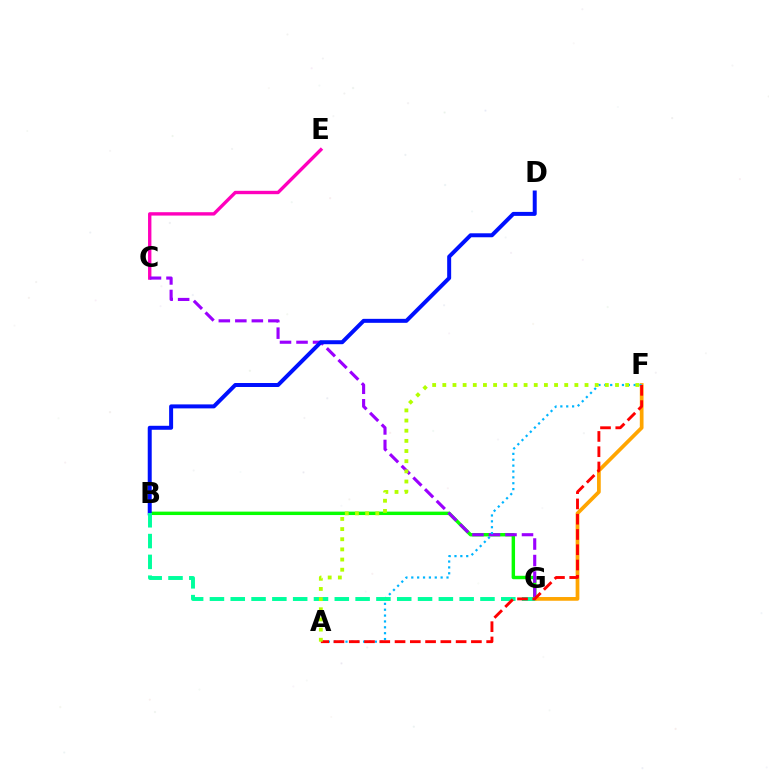{('C', 'E'): [{'color': '#ff00bd', 'line_style': 'solid', 'thickness': 2.43}], ('B', 'G'): [{'color': '#08ff00', 'line_style': 'solid', 'thickness': 2.47}, {'color': '#00ff9d', 'line_style': 'dashed', 'thickness': 2.83}], ('C', 'G'): [{'color': '#9b00ff', 'line_style': 'dashed', 'thickness': 2.24}], ('F', 'G'): [{'color': '#ffa500', 'line_style': 'solid', 'thickness': 2.69}], ('B', 'D'): [{'color': '#0010ff', 'line_style': 'solid', 'thickness': 2.86}], ('A', 'F'): [{'color': '#00b5ff', 'line_style': 'dotted', 'thickness': 1.6}, {'color': '#ff0000', 'line_style': 'dashed', 'thickness': 2.07}, {'color': '#b3ff00', 'line_style': 'dotted', 'thickness': 2.76}]}